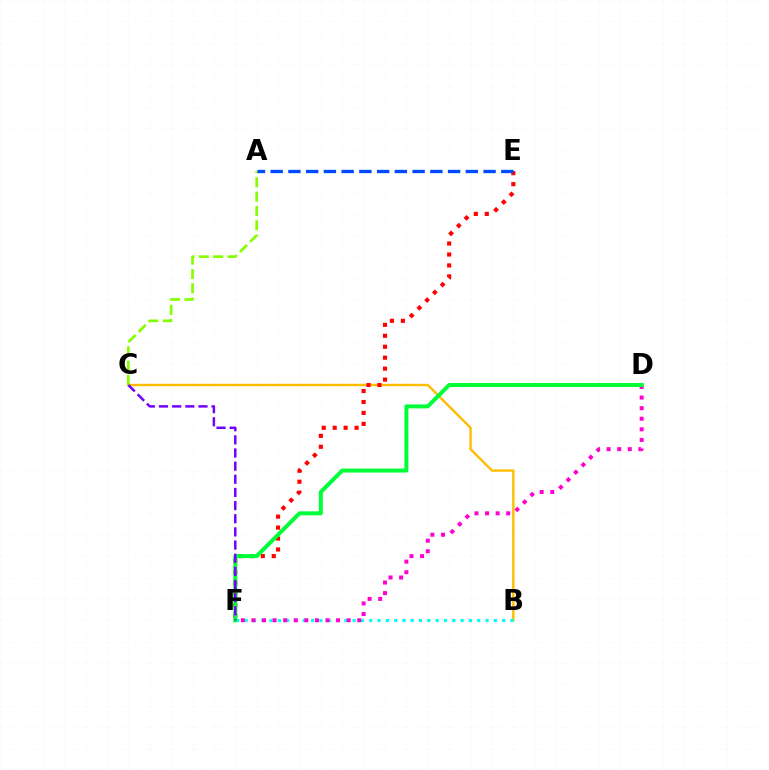{('B', 'C'): [{'color': '#ffbd00', 'line_style': 'solid', 'thickness': 1.72}], ('E', 'F'): [{'color': '#ff0000', 'line_style': 'dotted', 'thickness': 2.97}], ('B', 'F'): [{'color': '#00fff6', 'line_style': 'dotted', 'thickness': 2.26}], ('D', 'F'): [{'color': '#ff00cf', 'line_style': 'dotted', 'thickness': 2.87}, {'color': '#00ff39', 'line_style': 'solid', 'thickness': 2.88}], ('A', 'C'): [{'color': '#84ff00', 'line_style': 'dashed', 'thickness': 1.95}], ('A', 'E'): [{'color': '#004bff', 'line_style': 'dashed', 'thickness': 2.41}], ('C', 'F'): [{'color': '#7200ff', 'line_style': 'dashed', 'thickness': 1.79}]}